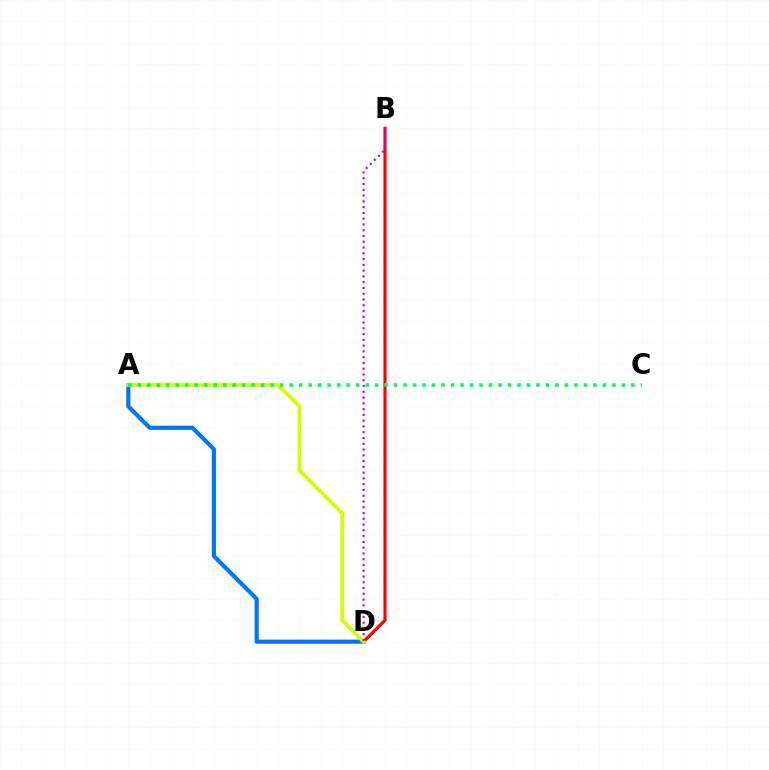{('A', 'D'): [{'color': '#0074ff', 'line_style': 'solid', 'thickness': 2.97}, {'color': '#d1ff00', 'line_style': 'solid', 'thickness': 2.7}], ('B', 'D'): [{'color': '#ff0000', 'line_style': 'solid', 'thickness': 2.27}, {'color': '#b900ff', 'line_style': 'dotted', 'thickness': 1.57}], ('A', 'C'): [{'color': '#00ff5c', 'line_style': 'dotted', 'thickness': 2.58}]}